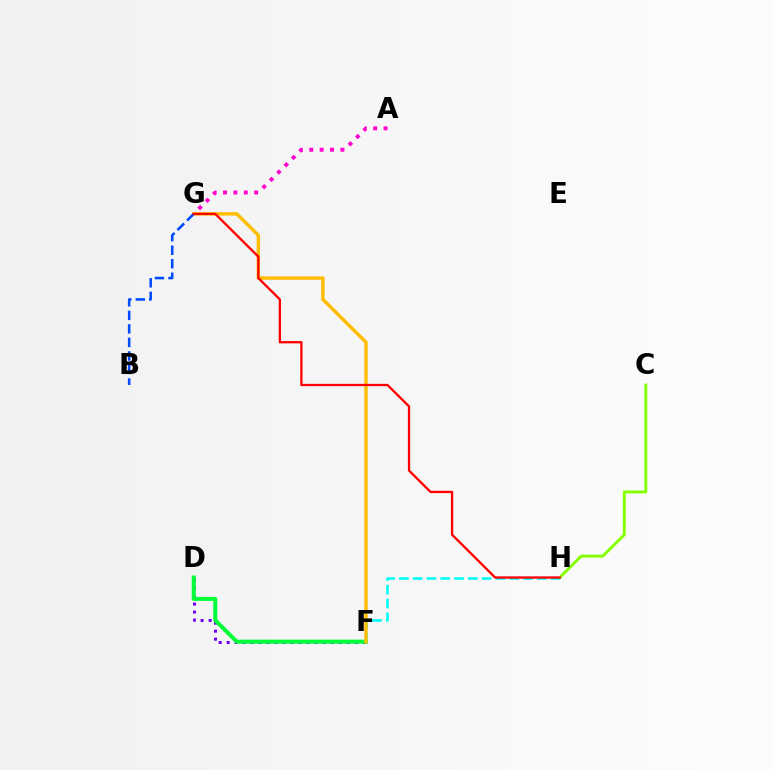{('D', 'F'): [{'color': '#7200ff', 'line_style': 'dotted', 'thickness': 2.18}, {'color': '#00ff39', 'line_style': 'solid', 'thickness': 2.9}], ('A', 'G'): [{'color': '#ff00cf', 'line_style': 'dotted', 'thickness': 2.82}], ('F', 'H'): [{'color': '#00fff6', 'line_style': 'dashed', 'thickness': 1.87}], ('F', 'G'): [{'color': '#ffbd00', 'line_style': 'solid', 'thickness': 2.46}], ('C', 'H'): [{'color': '#84ff00', 'line_style': 'solid', 'thickness': 2.09}], ('B', 'G'): [{'color': '#004bff', 'line_style': 'dashed', 'thickness': 1.84}], ('G', 'H'): [{'color': '#ff0000', 'line_style': 'solid', 'thickness': 1.66}]}